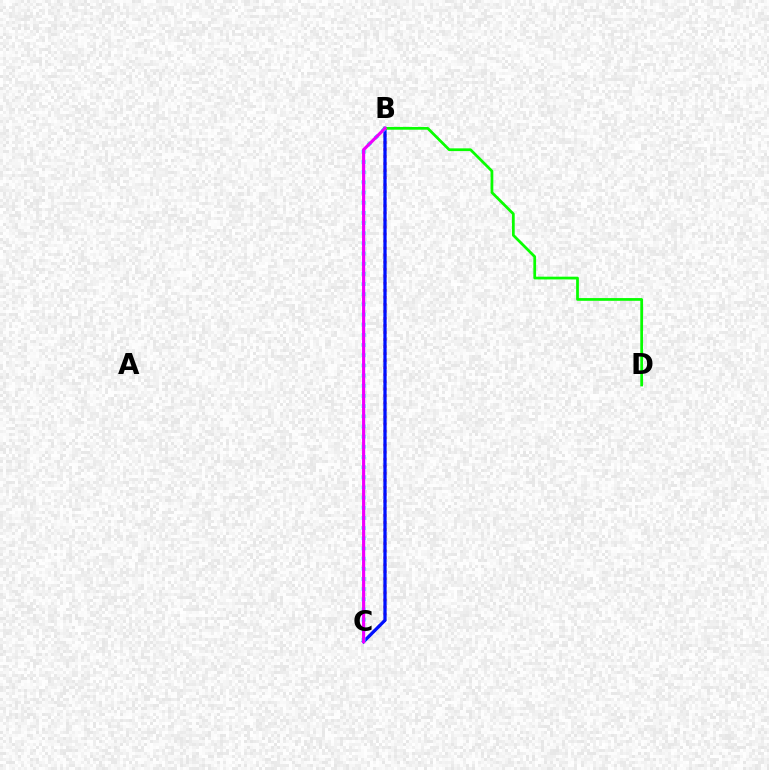{('B', 'C'): [{'color': '#fcf500', 'line_style': 'dashed', 'thickness': 1.5}, {'color': '#ff0000', 'line_style': 'dotted', 'thickness': 1.91}, {'color': '#0010ff', 'line_style': 'solid', 'thickness': 2.34}, {'color': '#00fff6', 'line_style': 'dotted', 'thickness': 2.76}, {'color': '#ee00ff', 'line_style': 'solid', 'thickness': 2.26}], ('B', 'D'): [{'color': '#08ff00', 'line_style': 'solid', 'thickness': 1.98}]}